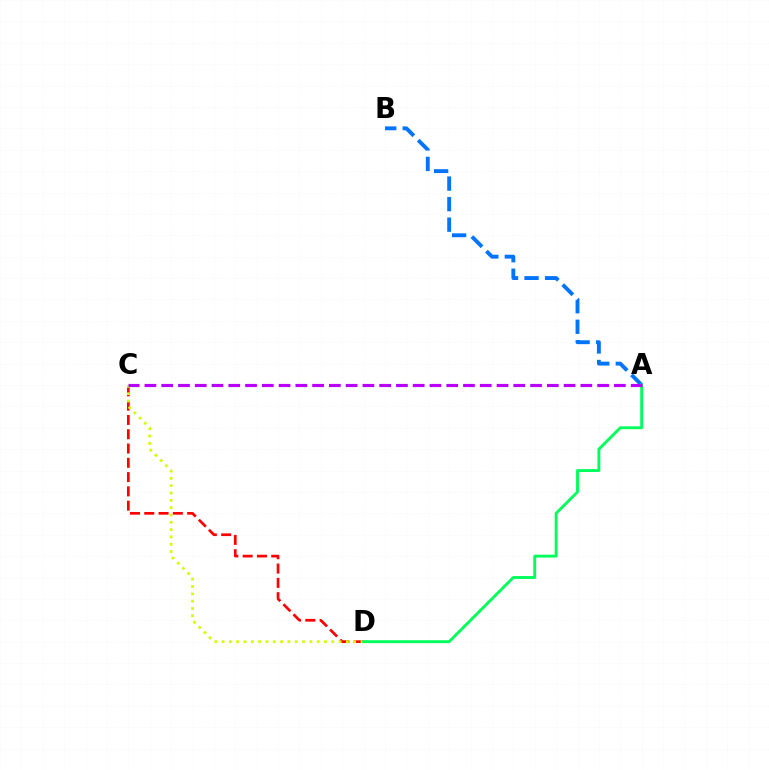{('C', 'D'): [{'color': '#ff0000', 'line_style': 'dashed', 'thickness': 1.94}, {'color': '#d1ff00', 'line_style': 'dotted', 'thickness': 1.99}], ('A', 'B'): [{'color': '#0074ff', 'line_style': 'dashed', 'thickness': 2.79}], ('A', 'D'): [{'color': '#00ff5c', 'line_style': 'solid', 'thickness': 2.08}], ('A', 'C'): [{'color': '#b900ff', 'line_style': 'dashed', 'thickness': 2.28}]}